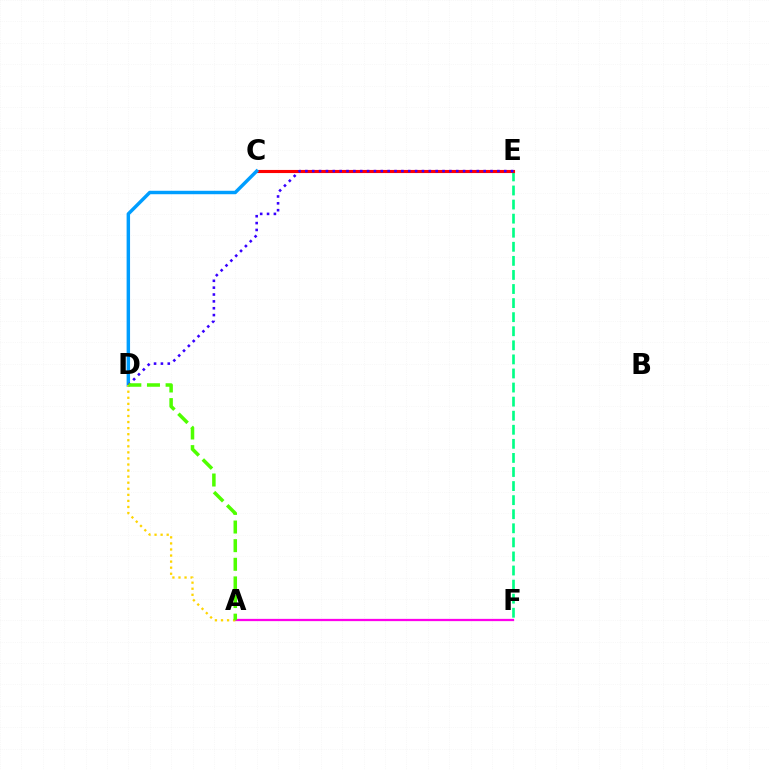{('E', 'F'): [{'color': '#00ff86', 'line_style': 'dashed', 'thickness': 1.91}], ('C', 'E'): [{'color': '#ff0000', 'line_style': 'solid', 'thickness': 2.24}], ('C', 'D'): [{'color': '#009eff', 'line_style': 'solid', 'thickness': 2.48}], ('A', 'F'): [{'color': '#ff00ed', 'line_style': 'solid', 'thickness': 1.63}], ('D', 'E'): [{'color': '#3700ff', 'line_style': 'dotted', 'thickness': 1.86}], ('A', 'D'): [{'color': '#ffd500', 'line_style': 'dotted', 'thickness': 1.65}, {'color': '#4fff00', 'line_style': 'dashed', 'thickness': 2.53}]}